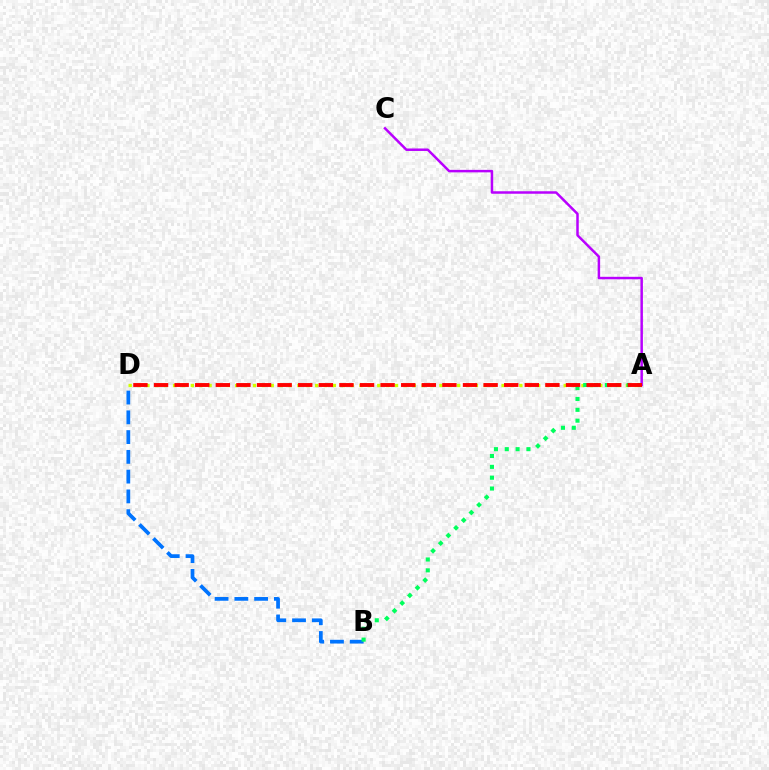{('A', 'D'): [{'color': '#d1ff00', 'line_style': 'dotted', 'thickness': 2.41}, {'color': '#ff0000', 'line_style': 'dashed', 'thickness': 2.8}], ('A', 'C'): [{'color': '#b900ff', 'line_style': 'solid', 'thickness': 1.79}], ('B', 'D'): [{'color': '#0074ff', 'line_style': 'dashed', 'thickness': 2.69}], ('A', 'B'): [{'color': '#00ff5c', 'line_style': 'dotted', 'thickness': 2.94}]}